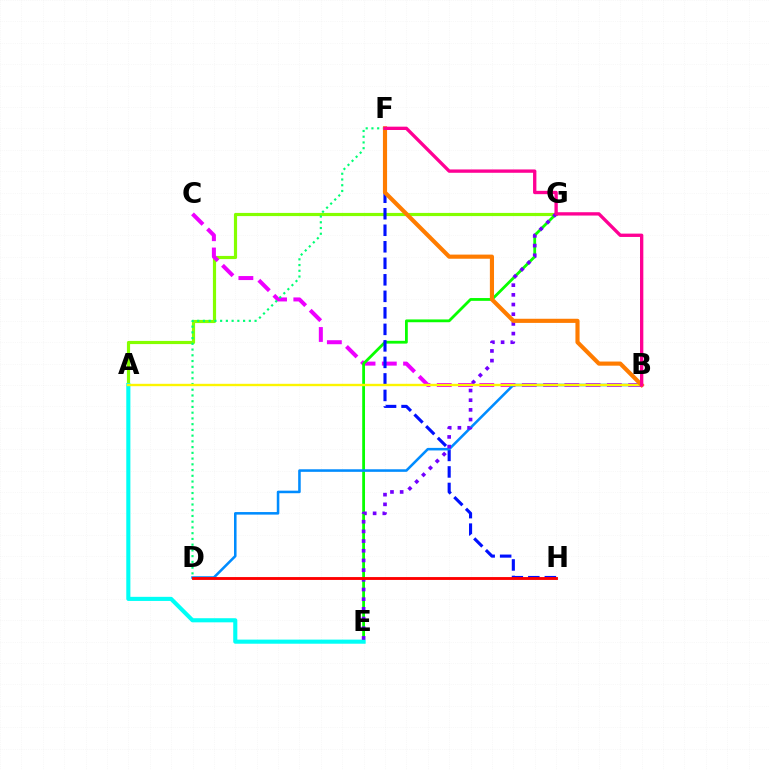{('A', 'G'): [{'color': '#84ff00', 'line_style': 'solid', 'thickness': 2.28}], ('B', 'C'): [{'color': '#ee00ff', 'line_style': 'dashed', 'thickness': 2.89}], ('E', 'G'): [{'color': '#08ff00', 'line_style': 'solid', 'thickness': 2.01}, {'color': '#7200ff', 'line_style': 'dotted', 'thickness': 2.63}], ('F', 'H'): [{'color': '#0010ff', 'line_style': 'dashed', 'thickness': 2.24}], ('A', 'E'): [{'color': '#00fff6', 'line_style': 'solid', 'thickness': 2.96}], ('B', 'D'): [{'color': '#008cff', 'line_style': 'solid', 'thickness': 1.84}], ('D', 'F'): [{'color': '#00ff74', 'line_style': 'dotted', 'thickness': 1.56}], ('D', 'H'): [{'color': '#ff0000', 'line_style': 'solid', 'thickness': 2.07}], ('A', 'B'): [{'color': '#fcf500', 'line_style': 'solid', 'thickness': 1.71}], ('B', 'F'): [{'color': '#ff7c00', 'line_style': 'solid', 'thickness': 2.98}, {'color': '#ff0094', 'line_style': 'solid', 'thickness': 2.4}]}